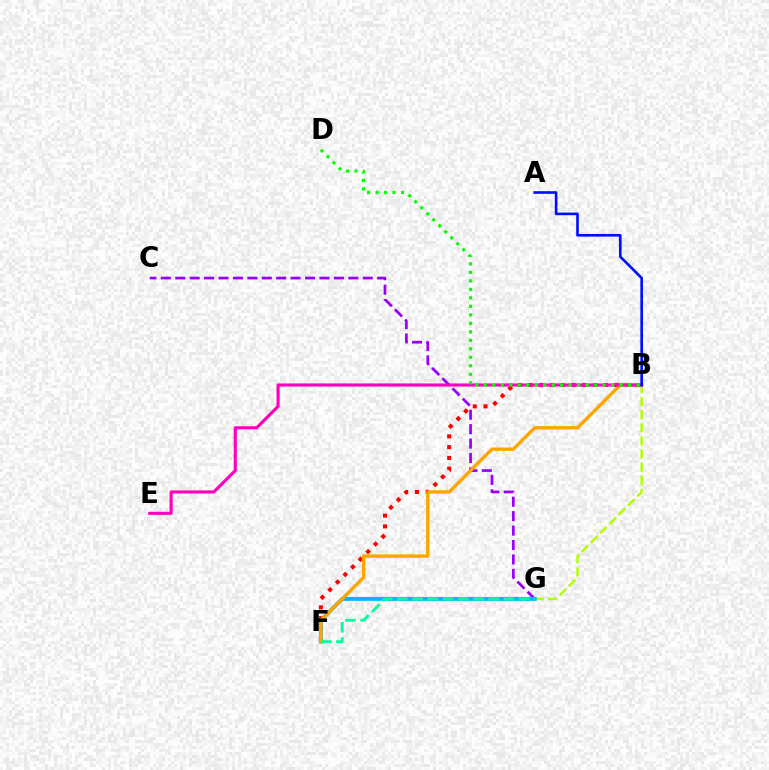{('B', 'G'): [{'color': '#b3ff00', 'line_style': 'dashed', 'thickness': 1.78}], ('C', 'G'): [{'color': '#9b00ff', 'line_style': 'dashed', 'thickness': 1.96}], ('B', 'F'): [{'color': '#ff0000', 'line_style': 'dotted', 'thickness': 2.92}, {'color': '#ffa500', 'line_style': 'solid', 'thickness': 2.44}], ('F', 'G'): [{'color': '#00b5ff', 'line_style': 'solid', 'thickness': 2.81}, {'color': '#00ff9d', 'line_style': 'dashed', 'thickness': 2.07}], ('B', 'E'): [{'color': '#ff00bd', 'line_style': 'solid', 'thickness': 2.24}], ('B', 'D'): [{'color': '#08ff00', 'line_style': 'dotted', 'thickness': 2.31}], ('A', 'B'): [{'color': '#0010ff', 'line_style': 'solid', 'thickness': 1.91}]}